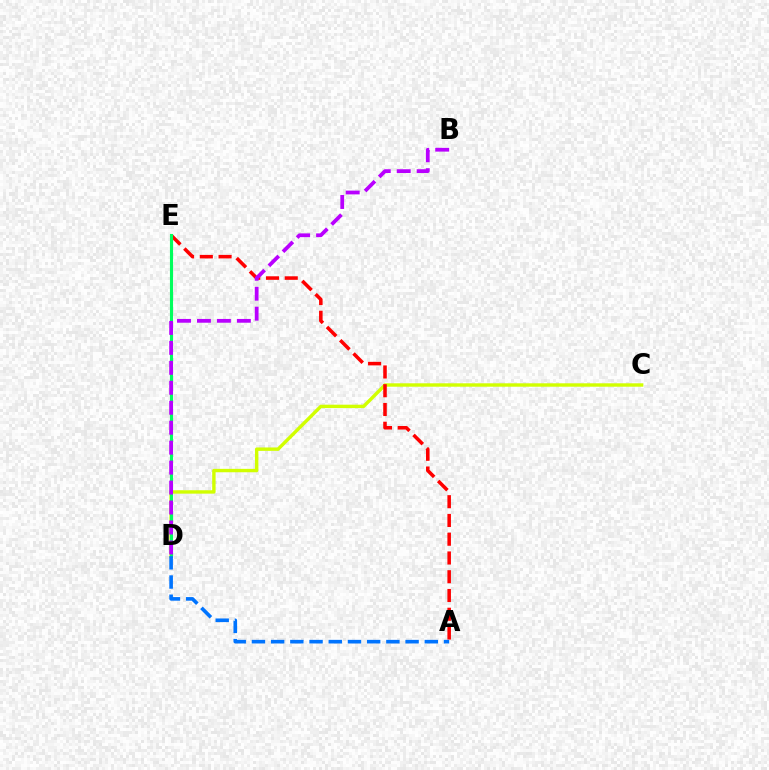{('C', 'D'): [{'color': '#d1ff00', 'line_style': 'solid', 'thickness': 2.45}], ('A', 'E'): [{'color': '#ff0000', 'line_style': 'dashed', 'thickness': 2.55}], ('D', 'E'): [{'color': '#00ff5c', 'line_style': 'solid', 'thickness': 2.24}], ('B', 'D'): [{'color': '#b900ff', 'line_style': 'dashed', 'thickness': 2.71}], ('A', 'D'): [{'color': '#0074ff', 'line_style': 'dashed', 'thickness': 2.61}]}